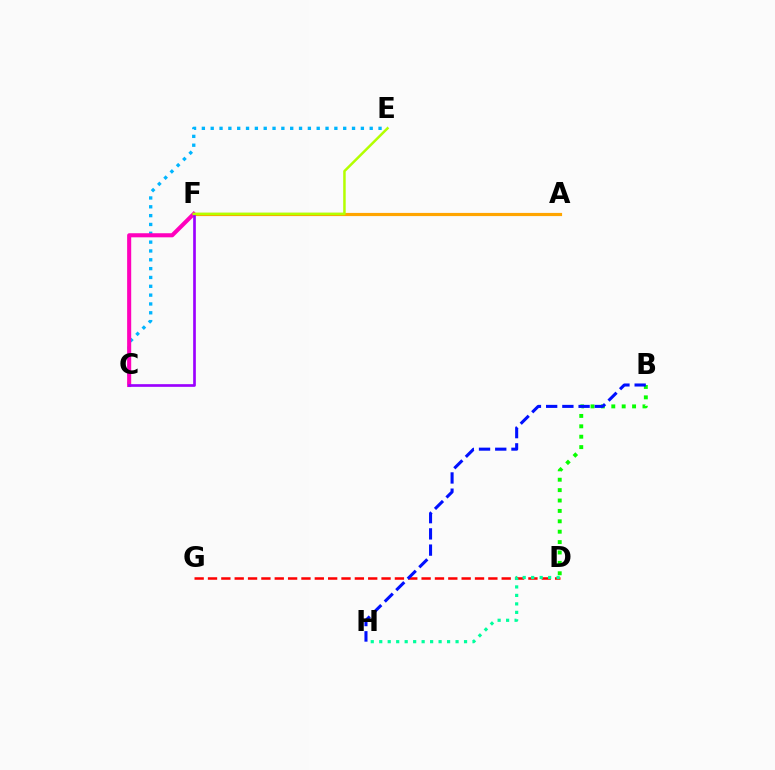{('C', 'E'): [{'color': '#00b5ff', 'line_style': 'dotted', 'thickness': 2.4}], ('C', 'F'): [{'color': '#ff00bd', 'line_style': 'solid', 'thickness': 2.93}, {'color': '#9b00ff', 'line_style': 'solid', 'thickness': 1.92}], ('A', 'F'): [{'color': '#ffa500', 'line_style': 'solid', 'thickness': 2.28}], ('D', 'G'): [{'color': '#ff0000', 'line_style': 'dashed', 'thickness': 1.81}], ('D', 'H'): [{'color': '#00ff9d', 'line_style': 'dotted', 'thickness': 2.3}], ('E', 'F'): [{'color': '#b3ff00', 'line_style': 'solid', 'thickness': 1.79}], ('B', 'D'): [{'color': '#08ff00', 'line_style': 'dotted', 'thickness': 2.82}], ('B', 'H'): [{'color': '#0010ff', 'line_style': 'dashed', 'thickness': 2.2}]}